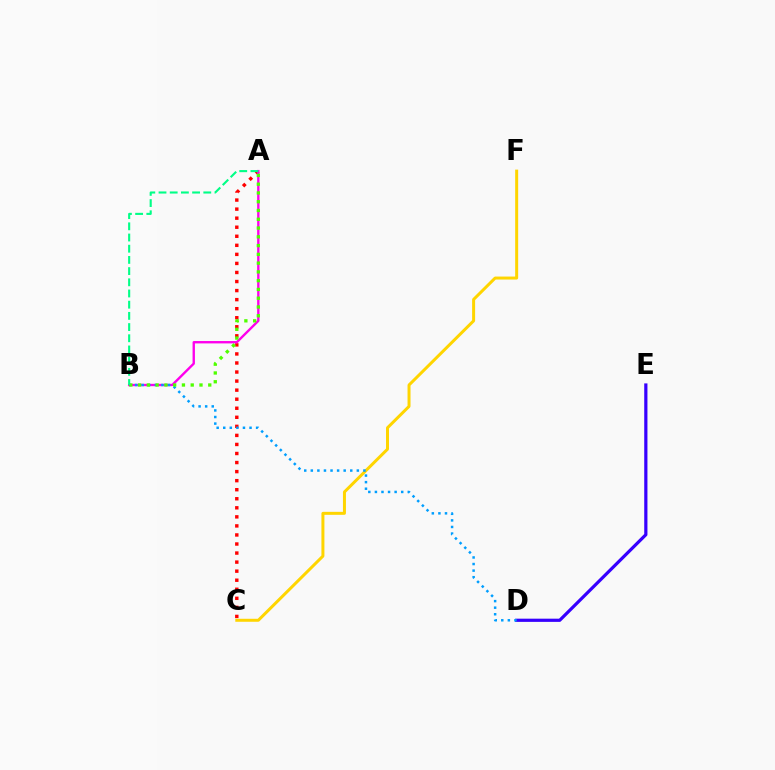{('A', 'C'): [{'color': '#ff0000', 'line_style': 'dotted', 'thickness': 2.46}], ('A', 'B'): [{'color': '#ff00ed', 'line_style': 'solid', 'thickness': 1.71}, {'color': '#4fff00', 'line_style': 'dotted', 'thickness': 2.38}, {'color': '#00ff86', 'line_style': 'dashed', 'thickness': 1.52}], ('C', 'F'): [{'color': '#ffd500', 'line_style': 'solid', 'thickness': 2.16}], ('D', 'E'): [{'color': '#3700ff', 'line_style': 'solid', 'thickness': 2.31}], ('B', 'D'): [{'color': '#009eff', 'line_style': 'dotted', 'thickness': 1.79}]}